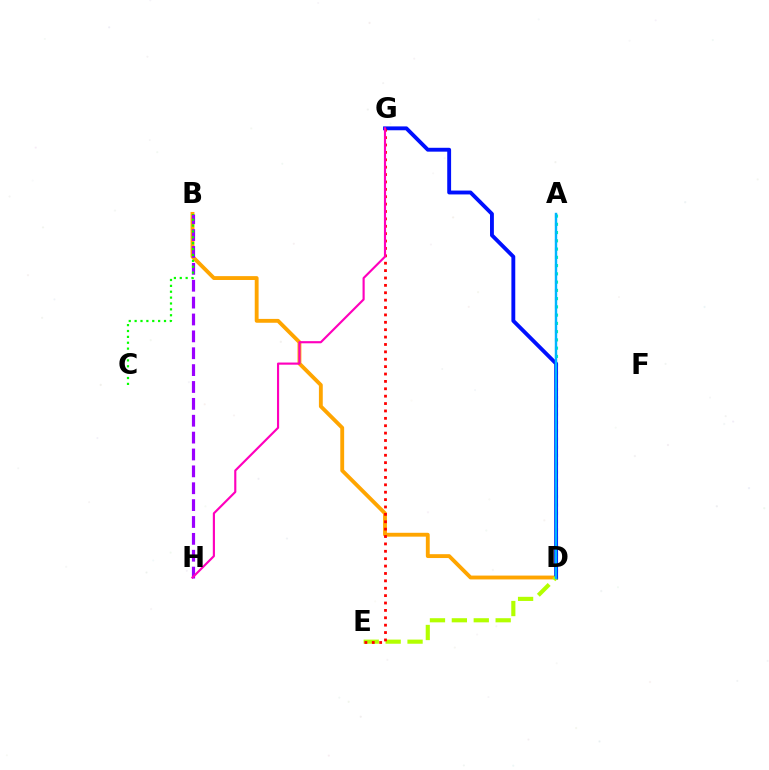{('B', 'D'): [{'color': '#ffa500', 'line_style': 'solid', 'thickness': 2.78}], ('A', 'D'): [{'color': '#00ff9d', 'line_style': 'dotted', 'thickness': 2.24}, {'color': '#00b5ff', 'line_style': 'solid', 'thickness': 1.75}], ('D', 'G'): [{'color': '#0010ff', 'line_style': 'solid', 'thickness': 2.78}], ('B', 'H'): [{'color': '#9b00ff', 'line_style': 'dashed', 'thickness': 2.29}], ('D', 'E'): [{'color': '#b3ff00', 'line_style': 'dashed', 'thickness': 2.98}], ('B', 'C'): [{'color': '#08ff00', 'line_style': 'dotted', 'thickness': 1.6}], ('E', 'G'): [{'color': '#ff0000', 'line_style': 'dotted', 'thickness': 2.01}], ('G', 'H'): [{'color': '#ff00bd', 'line_style': 'solid', 'thickness': 1.55}]}